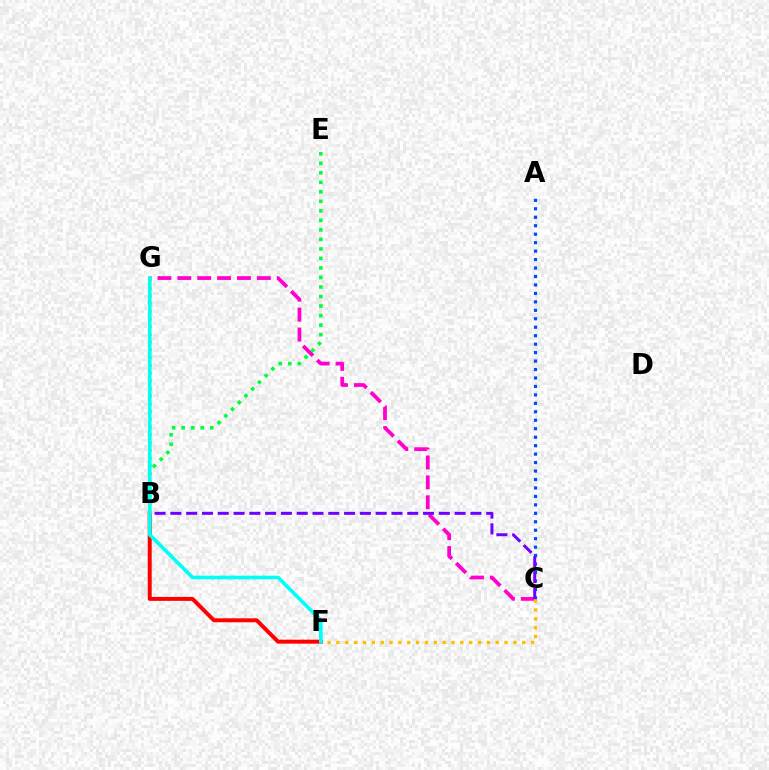{('B', 'F'): [{'color': '#ff0000', 'line_style': 'solid', 'thickness': 2.85}], ('B', 'E'): [{'color': '#00ff39', 'line_style': 'dotted', 'thickness': 2.59}], ('A', 'C'): [{'color': '#004bff', 'line_style': 'dotted', 'thickness': 2.3}], ('C', 'G'): [{'color': '#ff00cf', 'line_style': 'dashed', 'thickness': 2.7}], ('C', 'F'): [{'color': '#ffbd00', 'line_style': 'dotted', 'thickness': 2.4}], ('B', 'G'): [{'color': '#84ff00', 'line_style': 'dotted', 'thickness': 2.1}], ('F', 'G'): [{'color': '#00fff6', 'line_style': 'solid', 'thickness': 2.62}], ('B', 'C'): [{'color': '#7200ff', 'line_style': 'dashed', 'thickness': 2.15}]}